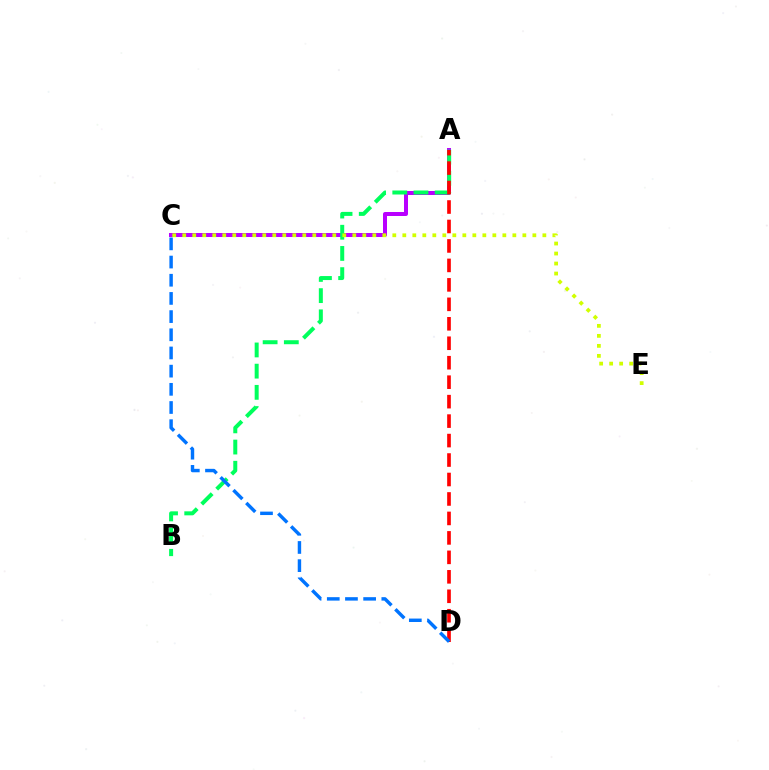{('A', 'C'): [{'color': '#b900ff', 'line_style': 'solid', 'thickness': 2.88}], ('A', 'B'): [{'color': '#00ff5c', 'line_style': 'dashed', 'thickness': 2.88}], ('A', 'D'): [{'color': '#ff0000', 'line_style': 'dashed', 'thickness': 2.64}], ('C', 'D'): [{'color': '#0074ff', 'line_style': 'dashed', 'thickness': 2.47}], ('C', 'E'): [{'color': '#d1ff00', 'line_style': 'dotted', 'thickness': 2.72}]}